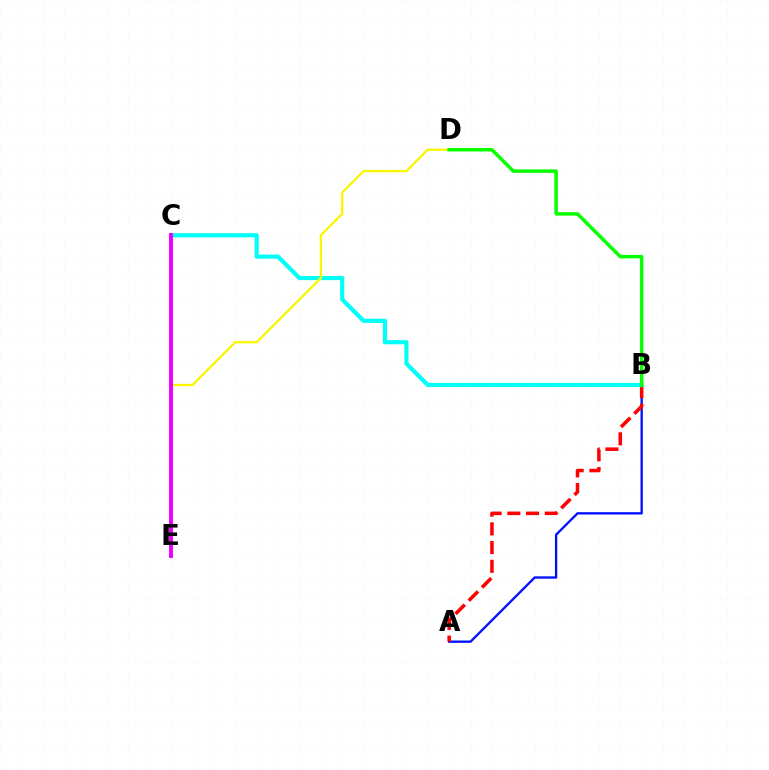{('A', 'B'): [{'color': '#0010ff', 'line_style': 'solid', 'thickness': 1.67}, {'color': '#ff0000', 'line_style': 'dashed', 'thickness': 2.54}], ('B', 'C'): [{'color': '#00fff6', 'line_style': 'solid', 'thickness': 2.99}], ('D', 'E'): [{'color': '#fcf500', 'line_style': 'solid', 'thickness': 1.63}], ('C', 'E'): [{'color': '#ee00ff', 'line_style': 'solid', 'thickness': 2.82}], ('B', 'D'): [{'color': '#08ff00', 'line_style': 'solid', 'thickness': 2.51}]}